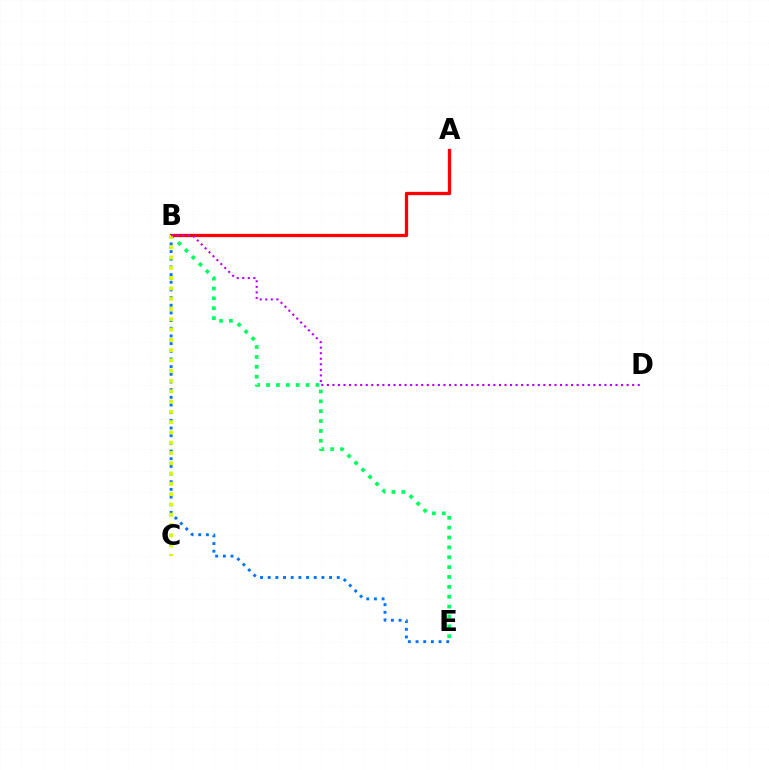{('B', 'E'): [{'color': '#00ff5c', 'line_style': 'dotted', 'thickness': 2.68}, {'color': '#0074ff', 'line_style': 'dotted', 'thickness': 2.08}], ('A', 'B'): [{'color': '#ff0000', 'line_style': 'solid', 'thickness': 2.36}], ('B', 'C'): [{'color': '#d1ff00', 'line_style': 'dotted', 'thickness': 2.8}], ('B', 'D'): [{'color': '#b900ff', 'line_style': 'dotted', 'thickness': 1.51}]}